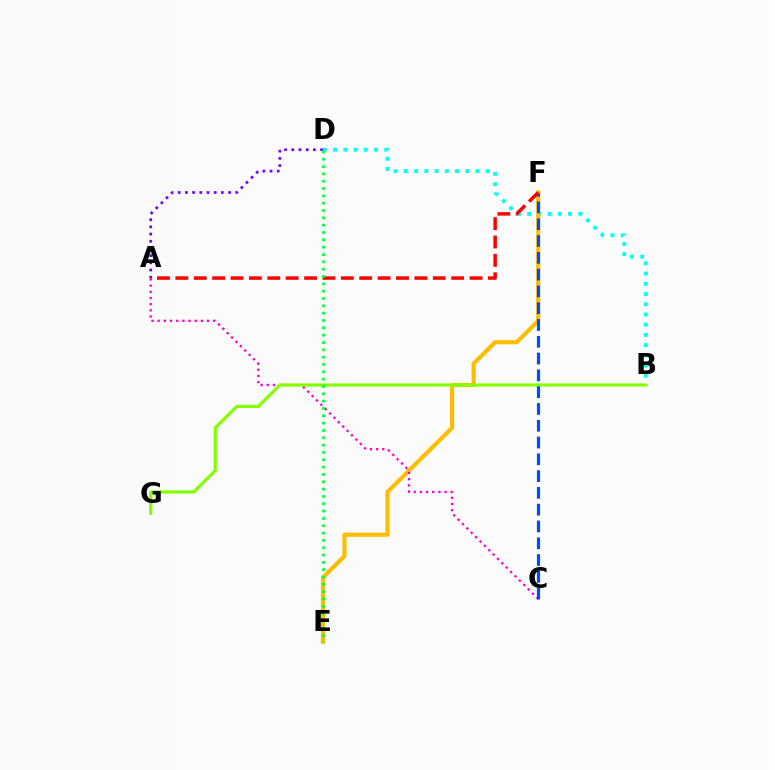{('A', 'D'): [{'color': '#7200ff', 'line_style': 'dotted', 'thickness': 1.95}], ('B', 'D'): [{'color': '#00fff6', 'line_style': 'dotted', 'thickness': 2.78}], ('E', 'F'): [{'color': '#ffbd00', 'line_style': 'solid', 'thickness': 2.98}], ('A', 'C'): [{'color': '#ff00cf', 'line_style': 'dotted', 'thickness': 1.68}], ('B', 'G'): [{'color': '#84ff00', 'line_style': 'solid', 'thickness': 2.28}], ('C', 'F'): [{'color': '#004bff', 'line_style': 'dashed', 'thickness': 2.28}], ('A', 'F'): [{'color': '#ff0000', 'line_style': 'dashed', 'thickness': 2.5}], ('D', 'E'): [{'color': '#00ff39', 'line_style': 'dotted', 'thickness': 1.99}]}